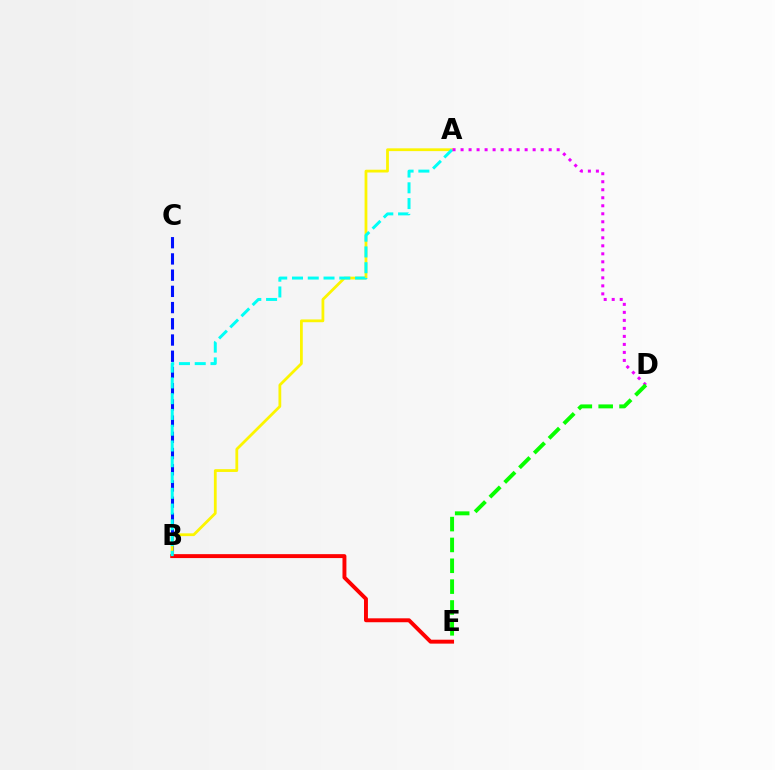{('B', 'C'): [{'color': '#0010ff', 'line_style': 'dashed', 'thickness': 2.2}], ('A', 'B'): [{'color': '#fcf500', 'line_style': 'solid', 'thickness': 2.0}, {'color': '#00fff6', 'line_style': 'dashed', 'thickness': 2.14}], ('B', 'E'): [{'color': '#ff0000', 'line_style': 'solid', 'thickness': 2.82}], ('A', 'D'): [{'color': '#ee00ff', 'line_style': 'dotted', 'thickness': 2.18}], ('D', 'E'): [{'color': '#08ff00', 'line_style': 'dashed', 'thickness': 2.83}]}